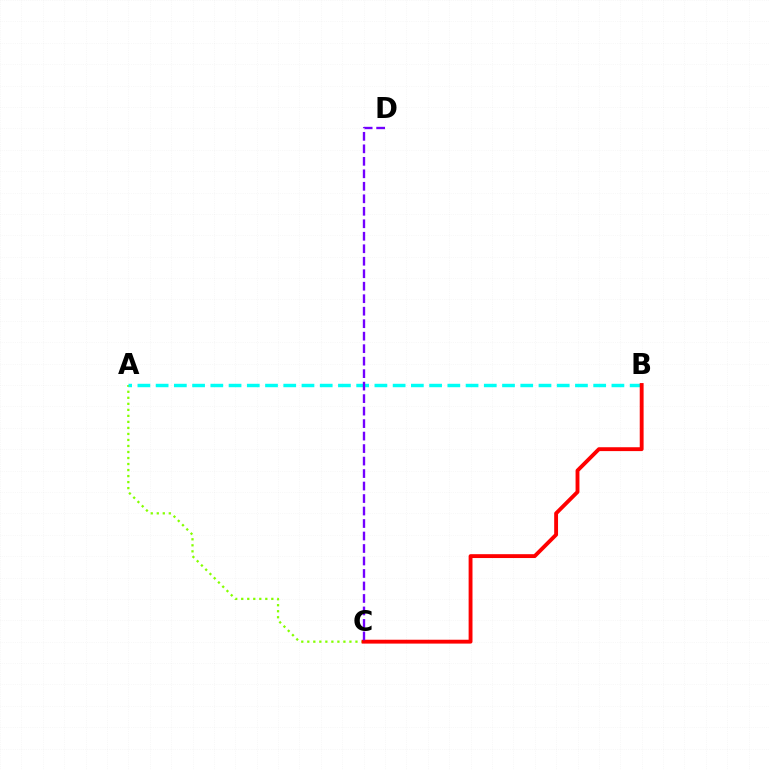{('A', 'C'): [{'color': '#84ff00', 'line_style': 'dotted', 'thickness': 1.64}], ('A', 'B'): [{'color': '#00fff6', 'line_style': 'dashed', 'thickness': 2.48}], ('B', 'C'): [{'color': '#ff0000', 'line_style': 'solid', 'thickness': 2.78}], ('C', 'D'): [{'color': '#7200ff', 'line_style': 'dashed', 'thickness': 1.7}]}